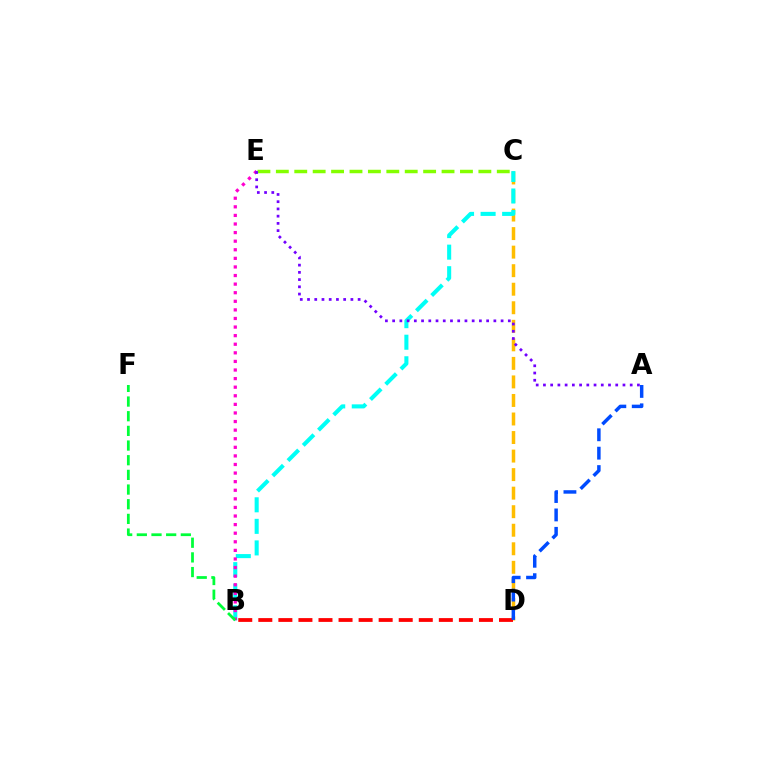{('C', 'D'): [{'color': '#ffbd00', 'line_style': 'dashed', 'thickness': 2.52}], ('B', 'D'): [{'color': '#ff0000', 'line_style': 'dashed', 'thickness': 2.72}], ('C', 'E'): [{'color': '#84ff00', 'line_style': 'dashed', 'thickness': 2.5}], ('B', 'C'): [{'color': '#00fff6', 'line_style': 'dashed', 'thickness': 2.93}], ('B', 'E'): [{'color': '#ff00cf', 'line_style': 'dotted', 'thickness': 2.33}], ('A', 'D'): [{'color': '#004bff', 'line_style': 'dashed', 'thickness': 2.5}], ('B', 'F'): [{'color': '#00ff39', 'line_style': 'dashed', 'thickness': 1.99}], ('A', 'E'): [{'color': '#7200ff', 'line_style': 'dotted', 'thickness': 1.96}]}